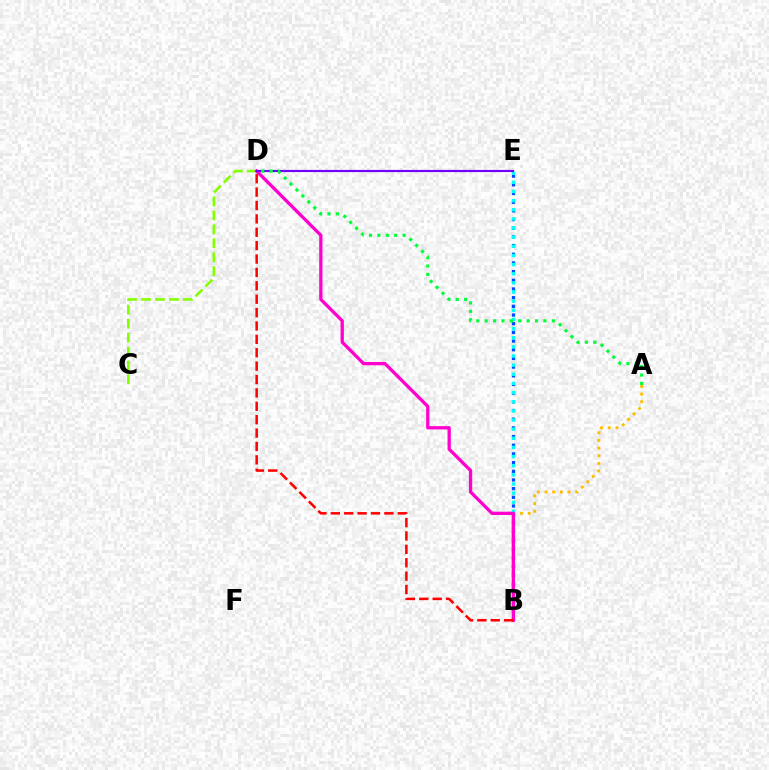{('A', 'B'): [{'color': '#ffbd00', 'line_style': 'dotted', 'thickness': 2.08}], ('B', 'E'): [{'color': '#004bff', 'line_style': 'dotted', 'thickness': 2.36}, {'color': '#00fff6', 'line_style': 'dotted', 'thickness': 2.48}], ('C', 'D'): [{'color': '#84ff00', 'line_style': 'dashed', 'thickness': 1.89}], ('B', 'D'): [{'color': '#ff00cf', 'line_style': 'solid', 'thickness': 2.37}, {'color': '#ff0000', 'line_style': 'dashed', 'thickness': 1.82}], ('D', 'E'): [{'color': '#7200ff', 'line_style': 'solid', 'thickness': 1.56}], ('A', 'D'): [{'color': '#00ff39', 'line_style': 'dotted', 'thickness': 2.28}]}